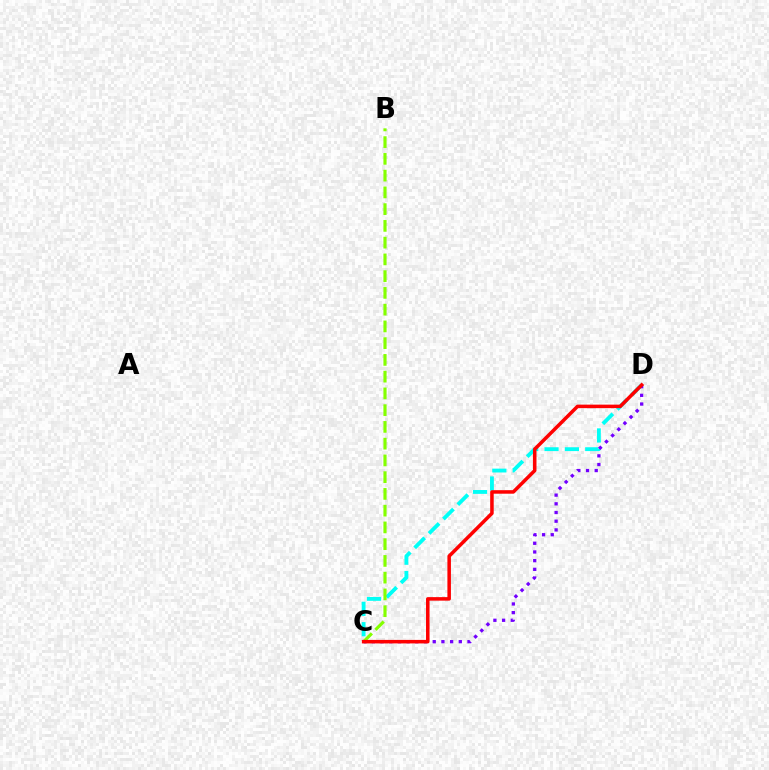{('C', 'D'): [{'color': '#00fff6', 'line_style': 'dashed', 'thickness': 2.77}, {'color': '#7200ff', 'line_style': 'dotted', 'thickness': 2.36}, {'color': '#ff0000', 'line_style': 'solid', 'thickness': 2.53}], ('B', 'C'): [{'color': '#84ff00', 'line_style': 'dashed', 'thickness': 2.28}]}